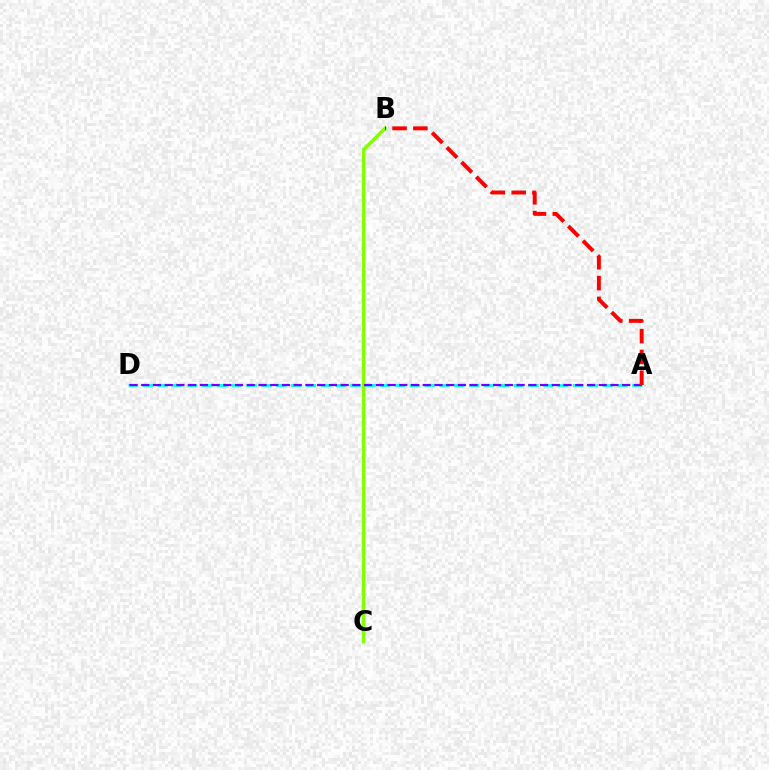{('B', 'C'): [{'color': '#84ff00', 'line_style': 'solid', 'thickness': 2.51}], ('A', 'D'): [{'color': '#00fff6', 'line_style': 'dashed', 'thickness': 2.02}, {'color': '#7200ff', 'line_style': 'dashed', 'thickness': 1.59}], ('A', 'B'): [{'color': '#ff0000', 'line_style': 'dashed', 'thickness': 2.83}]}